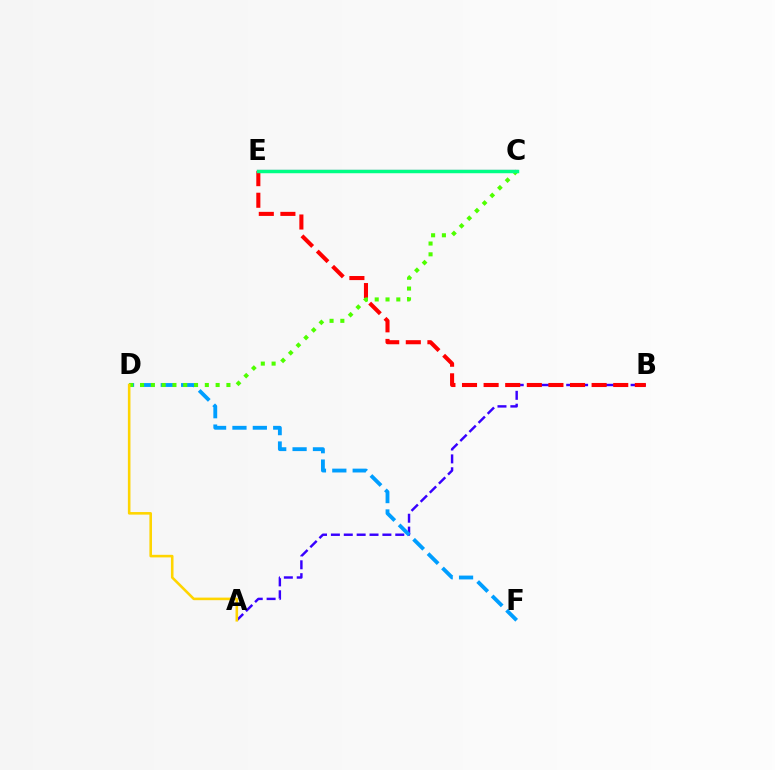{('A', 'B'): [{'color': '#3700ff', 'line_style': 'dashed', 'thickness': 1.75}], ('B', 'E'): [{'color': '#ff0000', 'line_style': 'dashed', 'thickness': 2.93}], ('D', 'F'): [{'color': '#009eff', 'line_style': 'dashed', 'thickness': 2.77}], ('C', 'D'): [{'color': '#4fff00', 'line_style': 'dotted', 'thickness': 2.93}], ('C', 'E'): [{'color': '#ff00ed', 'line_style': 'solid', 'thickness': 1.56}, {'color': '#00ff86', 'line_style': 'solid', 'thickness': 2.49}], ('A', 'D'): [{'color': '#ffd500', 'line_style': 'solid', 'thickness': 1.86}]}